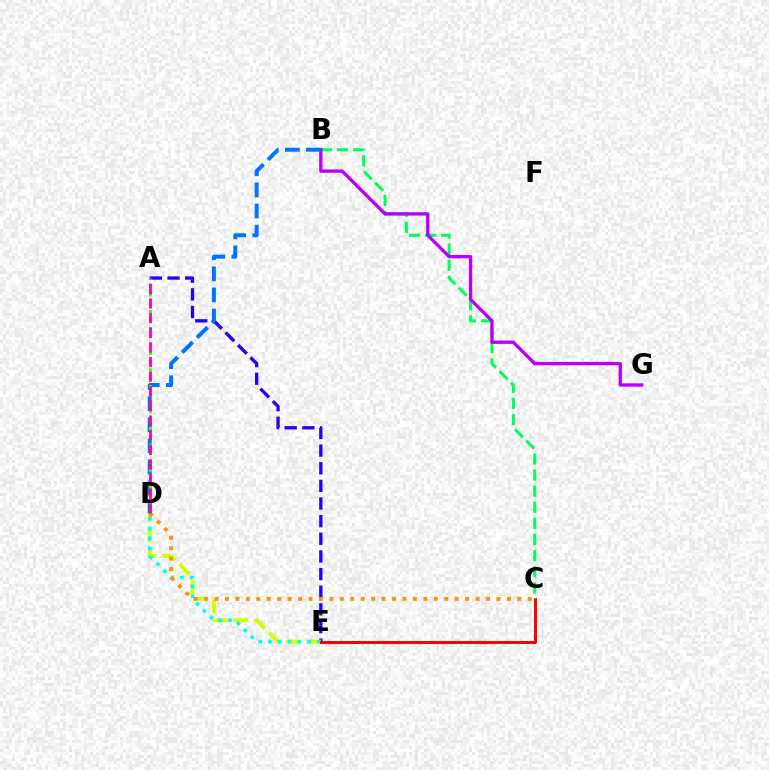{('A', 'E'): [{'color': '#2500ff', 'line_style': 'dashed', 'thickness': 2.4}], ('D', 'E'): [{'color': '#d1ff00', 'line_style': 'dashed', 'thickness': 2.78}, {'color': '#00fff6', 'line_style': 'dotted', 'thickness': 2.66}], ('C', 'E'): [{'color': '#ff0000', 'line_style': 'solid', 'thickness': 2.14}], ('C', 'D'): [{'color': '#ff9400', 'line_style': 'dotted', 'thickness': 2.84}], ('B', 'C'): [{'color': '#00ff5c', 'line_style': 'dashed', 'thickness': 2.19}], ('B', 'G'): [{'color': '#b900ff', 'line_style': 'solid', 'thickness': 2.39}], ('B', 'D'): [{'color': '#0074ff', 'line_style': 'dashed', 'thickness': 2.87}], ('A', 'D'): [{'color': '#3dff00', 'line_style': 'dotted', 'thickness': 2.27}, {'color': '#ff00ac', 'line_style': 'dashed', 'thickness': 1.99}]}